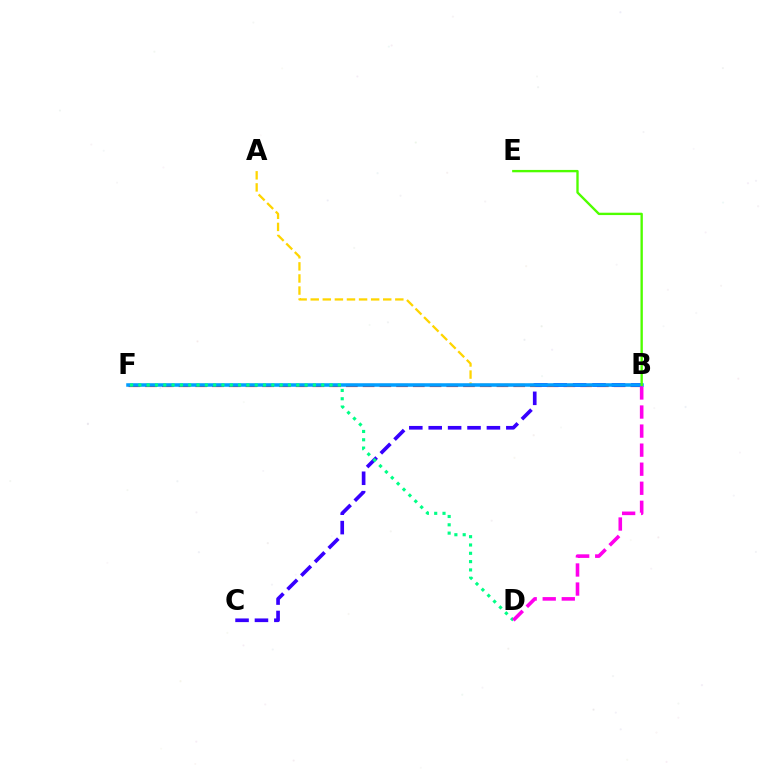{('B', 'F'): [{'color': '#ff0000', 'line_style': 'dashed', 'thickness': 2.27}, {'color': '#009eff', 'line_style': 'solid', 'thickness': 2.54}], ('A', 'B'): [{'color': '#ffd500', 'line_style': 'dashed', 'thickness': 1.64}], ('B', 'C'): [{'color': '#3700ff', 'line_style': 'dashed', 'thickness': 2.64}], ('B', 'E'): [{'color': '#4fff00', 'line_style': 'solid', 'thickness': 1.7}], ('D', 'F'): [{'color': '#00ff86', 'line_style': 'dotted', 'thickness': 2.26}], ('B', 'D'): [{'color': '#ff00ed', 'line_style': 'dashed', 'thickness': 2.59}]}